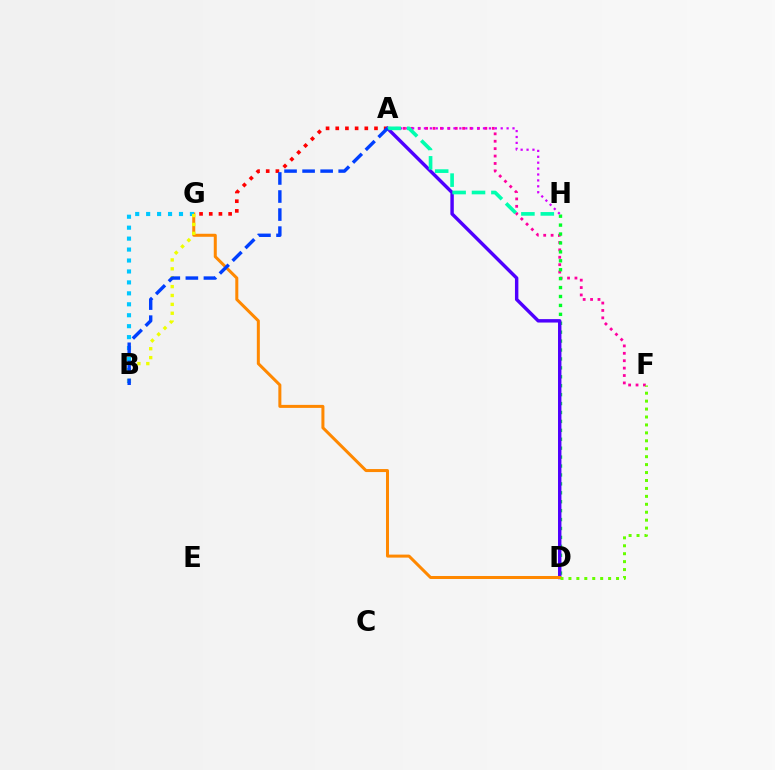{('A', 'F'): [{'color': '#ff00a0', 'line_style': 'dotted', 'thickness': 2.01}], ('D', 'H'): [{'color': '#00ff27', 'line_style': 'dotted', 'thickness': 2.42}], ('A', 'G'): [{'color': '#ff0000', 'line_style': 'dotted', 'thickness': 2.63}], ('A', 'D'): [{'color': '#4f00ff', 'line_style': 'solid', 'thickness': 2.47}], ('D', 'G'): [{'color': '#ff8800', 'line_style': 'solid', 'thickness': 2.17}], ('A', 'H'): [{'color': '#d600ff', 'line_style': 'dotted', 'thickness': 1.6}, {'color': '#00ffaf', 'line_style': 'dashed', 'thickness': 2.64}], ('D', 'F'): [{'color': '#66ff00', 'line_style': 'dotted', 'thickness': 2.16}], ('B', 'G'): [{'color': '#00c7ff', 'line_style': 'dotted', 'thickness': 2.97}, {'color': '#eeff00', 'line_style': 'dotted', 'thickness': 2.41}], ('A', 'B'): [{'color': '#003fff', 'line_style': 'dashed', 'thickness': 2.45}]}